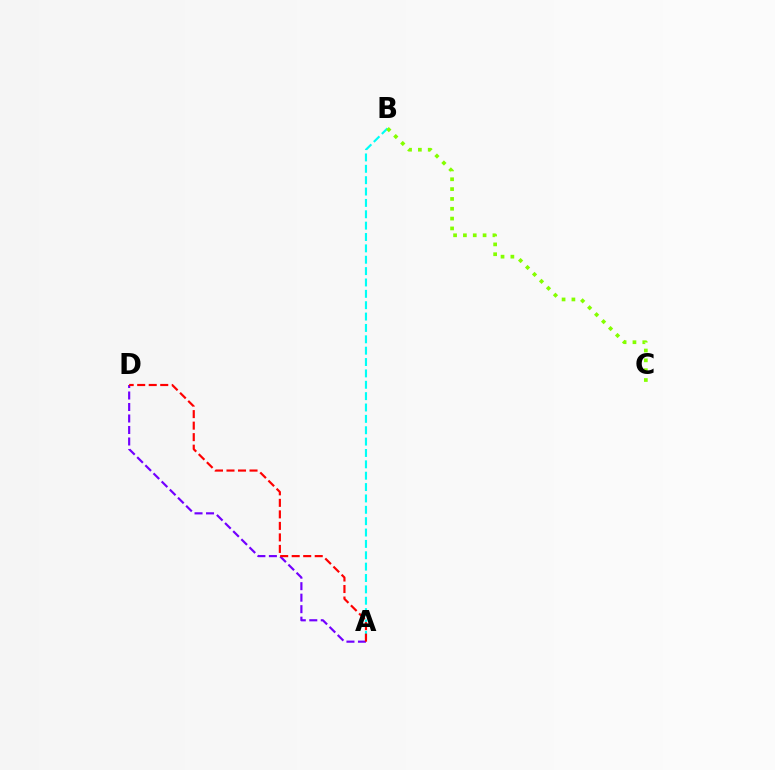{('A', 'B'): [{'color': '#00fff6', 'line_style': 'dashed', 'thickness': 1.54}], ('B', 'C'): [{'color': '#84ff00', 'line_style': 'dotted', 'thickness': 2.67}], ('A', 'D'): [{'color': '#7200ff', 'line_style': 'dashed', 'thickness': 1.56}, {'color': '#ff0000', 'line_style': 'dashed', 'thickness': 1.56}]}